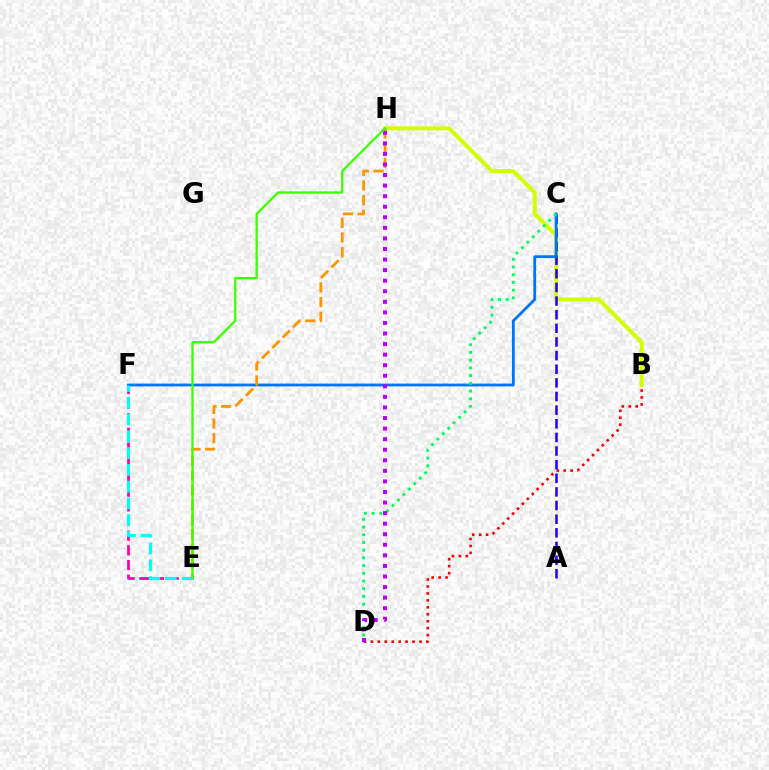{('B', 'D'): [{'color': '#ff0000', 'line_style': 'dotted', 'thickness': 1.89}], ('E', 'F'): [{'color': '#ff00ac', 'line_style': 'dashed', 'thickness': 1.99}, {'color': '#00fff6', 'line_style': 'dashed', 'thickness': 2.28}], ('B', 'H'): [{'color': '#d1ff00', 'line_style': 'solid', 'thickness': 2.88}], ('A', 'C'): [{'color': '#2500ff', 'line_style': 'dashed', 'thickness': 1.85}], ('C', 'F'): [{'color': '#0074ff', 'line_style': 'solid', 'thickness': 2.02}], ('C', 'D'): [{'color': '#00ff5c', 'line_style': 'dotted', 'thickness': 2.1}], ('E', 'H'): [{'color': '#ff9400', 'line_style': 'dashed', 'thickness': 1.99}, {'color': '#3dff00', 'line_style': 'solid', 'thickness': 1.65}], ('D', 'H'): [{'color': '#b900ff', 'line_style': 'dotted', 'thickness': 2.87}]}